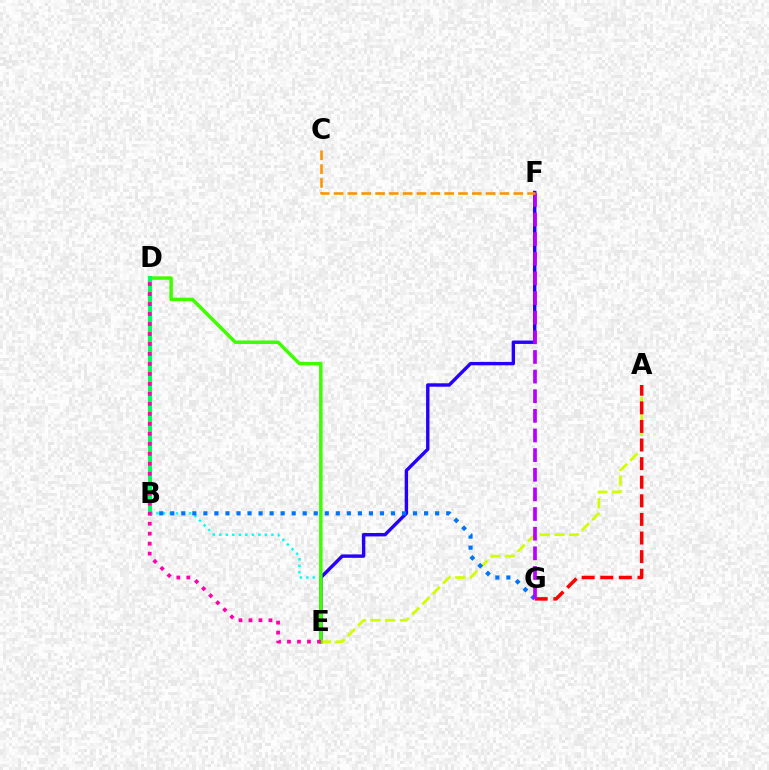{('E', 'F'): [{'color': '#2500ff', 'line_style': 'solid', 'thickness': 2.45}], ('B', 'E'): [{'color': '#00fff6', 'line_style': 'dotted', 'thickness': 1.77}], ('A', 'E'): [{'color': '#d1ff00', 'line_style': 'dashed', 'thickness': 1.99}], ('D', 'E'): [{'color': '#3dff00', 'line_style': 'solid', 'thickness': 2.51}, {'color': '#ff00ac', 'line_style': 'dotted', 'thickness': 2.71}], ('B', 'G'): [{'color': '#0074ff', 'line_style': 'dotted', 'thickness': 3.0}], ('B', 'D'): [{'color': '#00ff5c', 'line_style': 'solid', 'thickness': 2.84}], ('A', 'G'): [{'color': '#ff0000', 'line_style': 'dashed', 'thickness': 2.53}], ('F', 'G'): [{'color': '#b900ff', 'line_style': 'dashed', 'thickness': 2.67}], ('C', 'F'): [{'color': '#ff9400', 'line_style': 'dashed', 'thickness': 1.88}]}